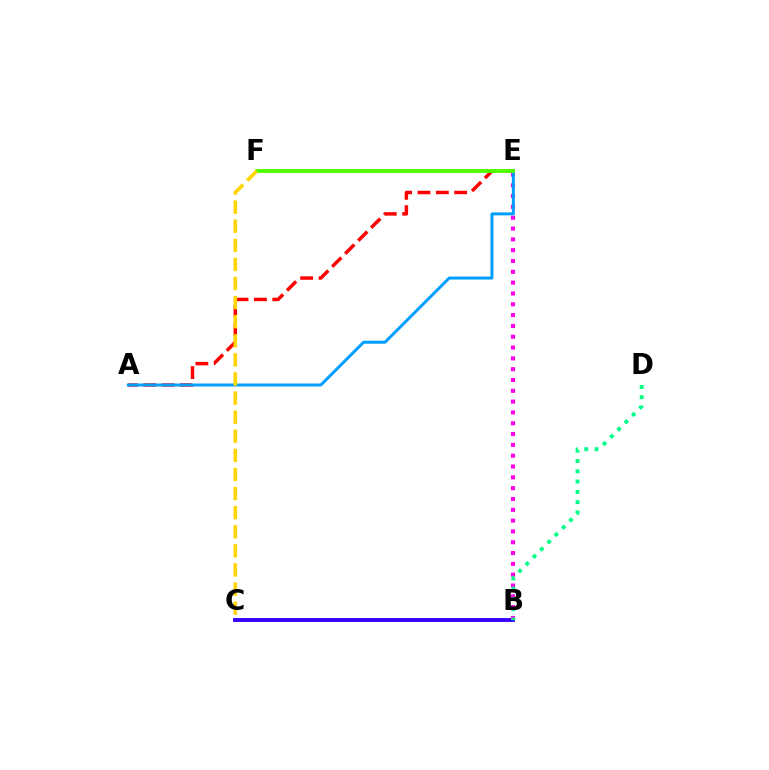{('B', 'C'): [{'color': '#3700ff', 'line_style': 'solid', 'thickness': 2.79}], ('A', 'E'): [{'color': '#ff0000', 'line_style': 'dashed', 'thickness': 2.49}, {'color': '#009eff', 'line_style': 'solid', 'thickness': 2.14}], ('B', 'E'): [{'color': '#ff00ed', 'line_style': 'dotted', 'thickness': 2.94}], ('E', 'F'): [{'color': '#4fff00', 'line_style': 'solid', 'thickness': 2.75}], ('B', 'D'): [{'color': '#00ff86', 'line_style': 'dotted', 'thickness': 2.79}], ('C', 'F'): [{'color': '#ffd500', 'line_style': 'dashed', 'thickness': 2.59}]}